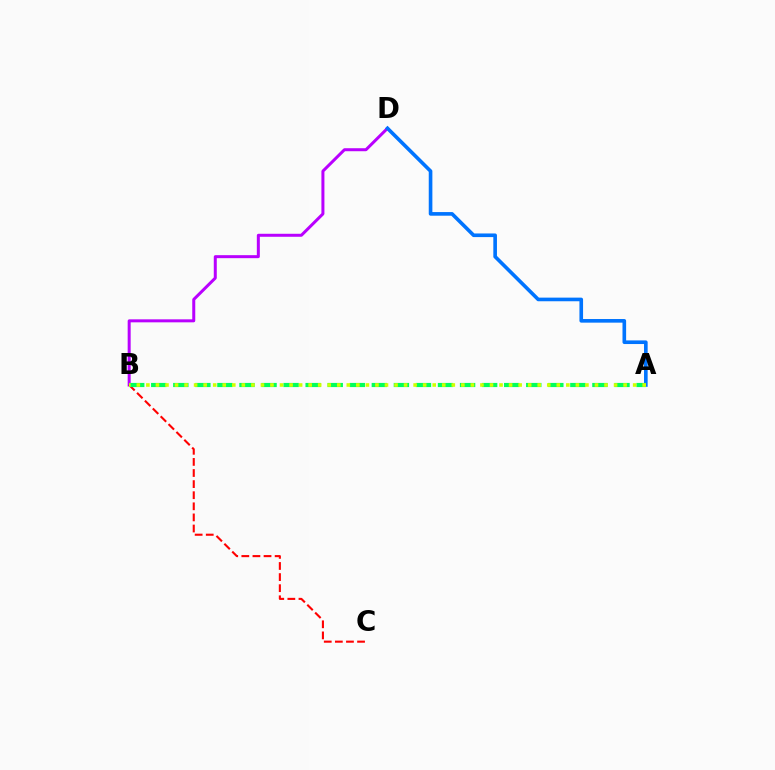{('B', 'D'): [{'color': '#b900ff', 'line_style': 'solid', 'thickness': 2.16}], ('B', 'C'): [{'color': '#ff0000', 'line_style': 'dashed', 'thickness': 1.51}], ('A', 'D'): [{'color': '#0074ff', 'line_style': 'solid', 'thickness': 2.61}], ('A', 'B'): [{'color': '#00ff5c', 'line_style': 'dashed', 'thickness': 3.0}, {'color': '#d1ff00', 'line_style': 'dotted', 'thickness': 2.59}]}